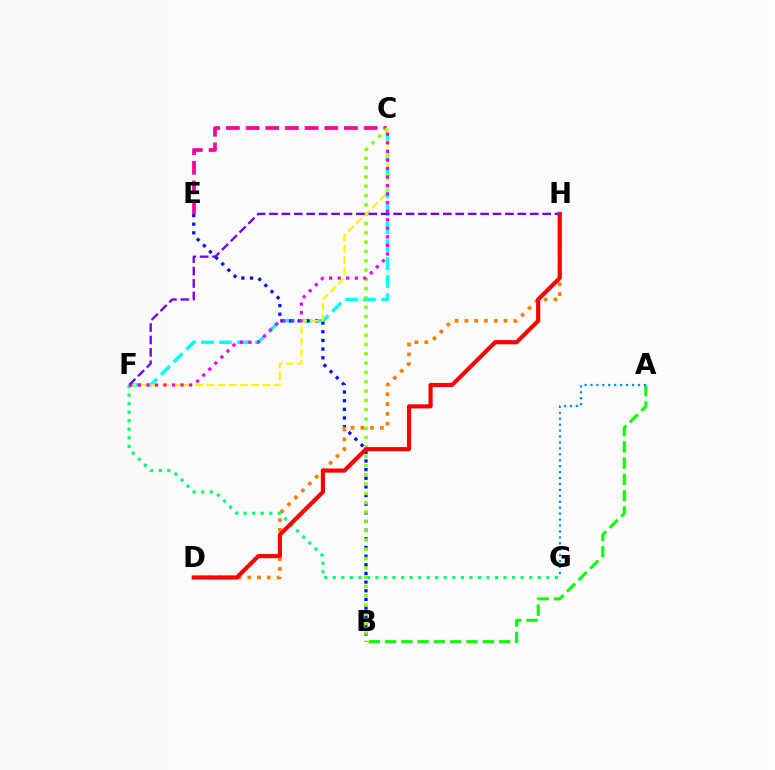{('C', 'F'): [{'color': '#00fff6', 'line_style': 'dashed', 'thickness': 2.44}, {'color': '#fcf500', 'line_style': 'dashed', 'thickness': 1.52}, {'color': '#ee00ff', 'line_style': 'dotted', 'thickness': 2.32}], ('B', 'E'): [{'color': '#0010ff', 'line_style': 'dotted', 'thickness': 2.35}], ('F', 'G'): [{'color': '#00ff74', 'line_style': 'dotted', 'thickness': 2.32}], ('C', 'E'): [{'color': '#ff0094', 'line_style': 'dashed', 'thickness': 2.67}], ('D', 'H'): [{'color': '#ff7c00', 'line_style': 'dotted', 'thickness': 2.66}, {'color': '#ff0000', 'line_style': 'solid', 'thickness': 2.98}], ('B', 'C'): [{'color': '#84ff00', 'line_style': 'dotted', 'thickness': 2.53}], ('A', 'B'): [{'color': '#08ff00', 'line_style': 'dashed', 'thickness': 2.21}], ('A', 'G'): [{'color': '#008cff', 'line_style': 'dotted', 'thickness': 1.61}], ('F', 'H'): [{'color': '#7200ff', 'line_style': 'dashed', 'thickness': 1.69}]}